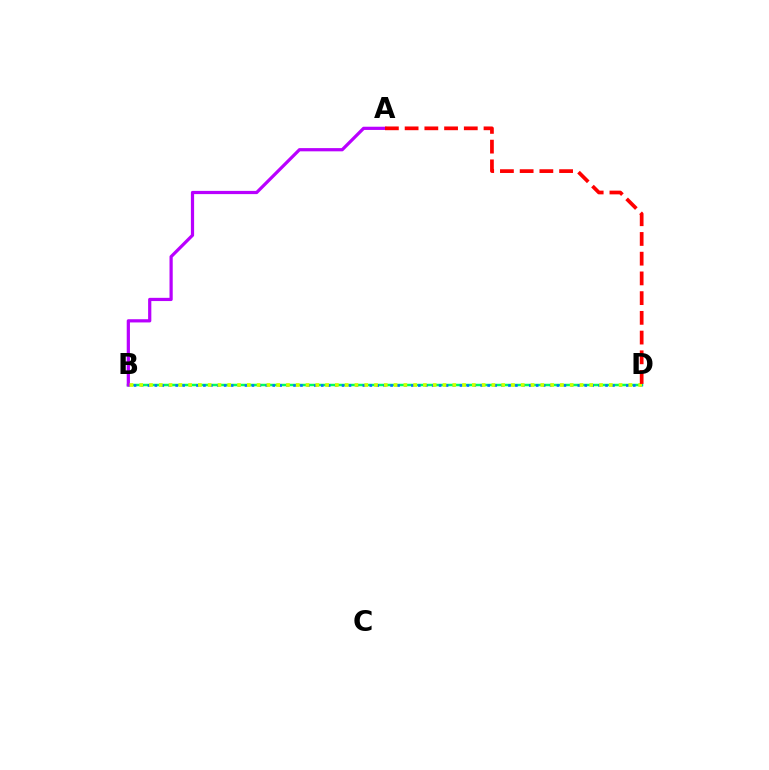{('B', 'D'): [{'color': '#00ff5c', 'line_style': 'solid', 'thickness': 1.79}, {'color': '#0074ff', 'line_style': 'dotted', 'thickness': 1.88}, {'color': '#d1ff00', 'line_style': 'dotted', 'thickness': 2.66}], ('A', 'B'): [{'color': '#b900ff', 'line_style': 'solid', 'thickness': 2.32}], ('A', 'D'): [{'color': '#ff0000', 'line_style': 'dashed', 'thickness': 2.68}]}